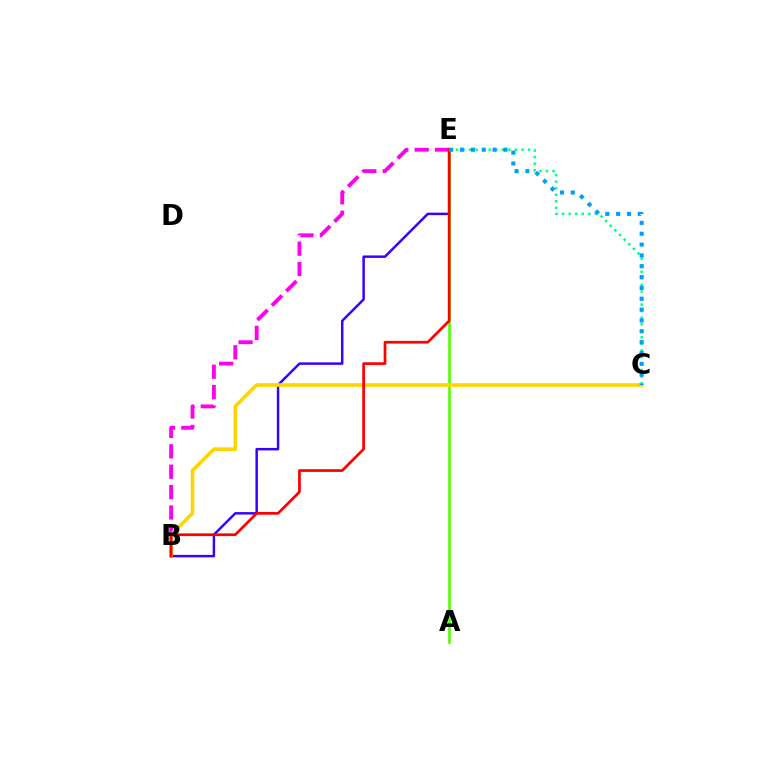{('B', 'E'): [{'color': '#ff00ed', 'line_style': 'dashed', 'thickness': 2.77}, {'color': '#3700ff', 'line_style': 'solid', 'thickness': 1.78}, {'color': '#ff0000', 'line_style': 'solid', 'thickness': 1.96}], ('C', 'E'): [{'color': '#00ff86', 'line_style': 'dotted', 'thickness': 1.78}, {'color': '#009eff', 'line_style': 'dotted', 'thickness': 2.95}], ('A', 'E'): [{'color': '#4fff00', 'line_style': 'solid', 'thickness': 1.88}], ('B', 'C'): [{'color': '#ffd500', 'line_style': 'solid', 'thickness': 2.62}]}